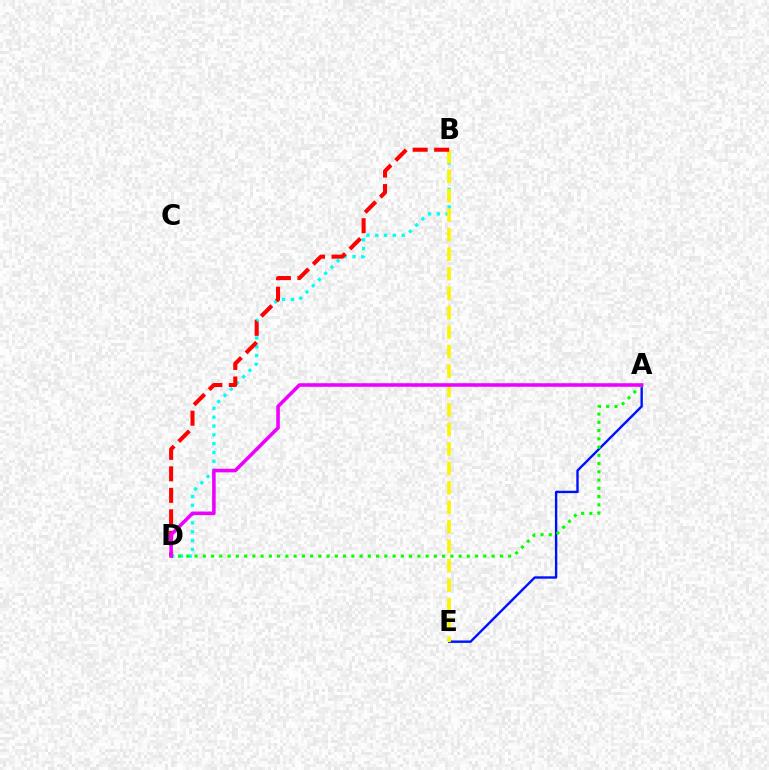{('A', 'E'): [{'color': '#0010ff', 'line_style': 'solid', 'thickness': 1.72}], ('B', 'D'): [{'color': '#00fff6', 'line_style': 'dotted', 'thickness': 2.4}, {'color': '#ff0000', 'line_style': 'dashed', 'thickness': 2.92}], ('B', 'E'): [{'color': '#fcf500', 'line_style': 'dashed', 'thickness': 2.65}], ('A', 'D'): [{'color': '#08ff00', 'line_style': 'dotted', 'thickness': 2.24}, {'color': '#ee00ff', 'line_style': 'solid', 'thickness': 2.56}]}